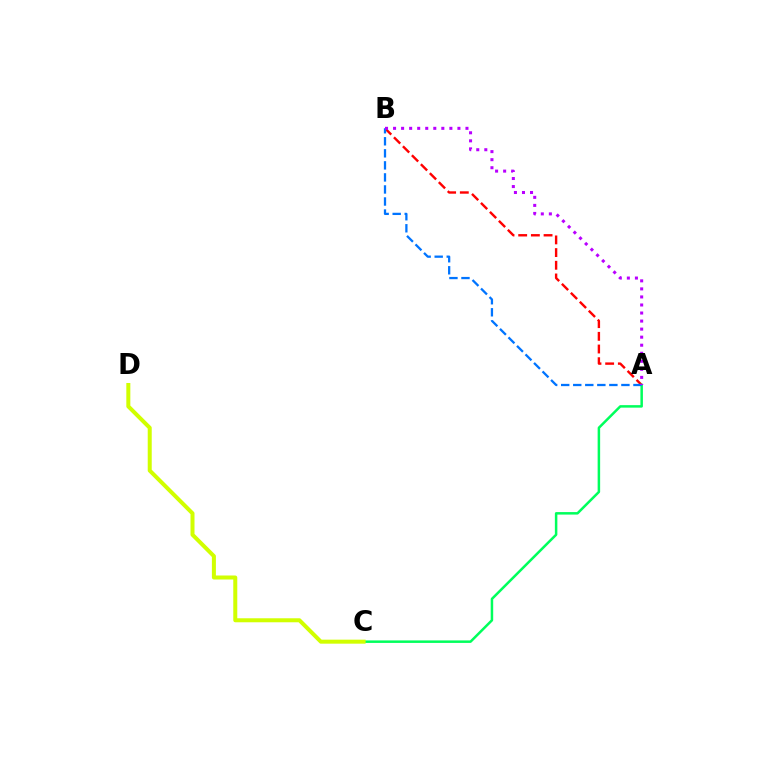{('A', 'B'): [{'color': '#ff0000', 'line_style': 'dashed', 'thickness': 1.72}, {'color': '#0074ff', 'line_style': 'dashed', 'thickness': 1.64}, {'color': '#b900ff', 'line_style': 'dotted', 'thickness': 2.19}], ('A', 'C'): [{'color': '#00ff5c', 'line_style': 'solid', 'thickness': 1.8}], ('C', 'D'): [{'color': '#d1ff00', 'line_style': 'solid', 'thickness': 2.89}]}